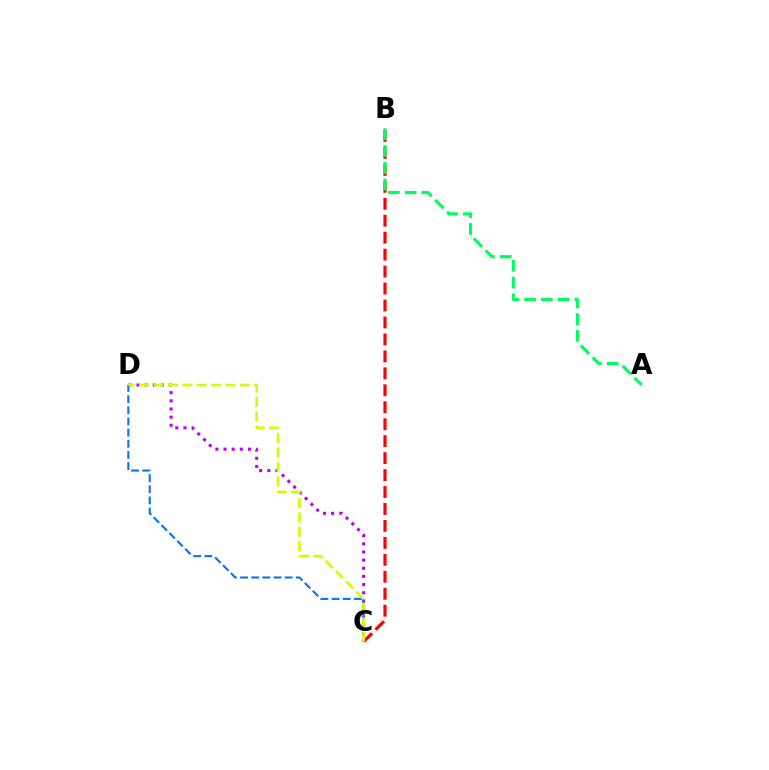{('B', 'C'): [{'color': '#ff0000', 'line_style': 'dashed', 'thickness': 2.3}], ('C', 'D'): [{'color': '#b900ff', 'line_style': 'dotted', 'thickness': 2.22}, {'color': '#0074ff', 'line_style': 'dashed', 'thickness': 1.52}, {'color': '#d1ff00', 'line_style': 'dashed', 'thickness': 1.95}], ('A', 'B'): [{'color': '#00ff5c', 'line_style': 'dashed', 'thickness': 2.28}]}